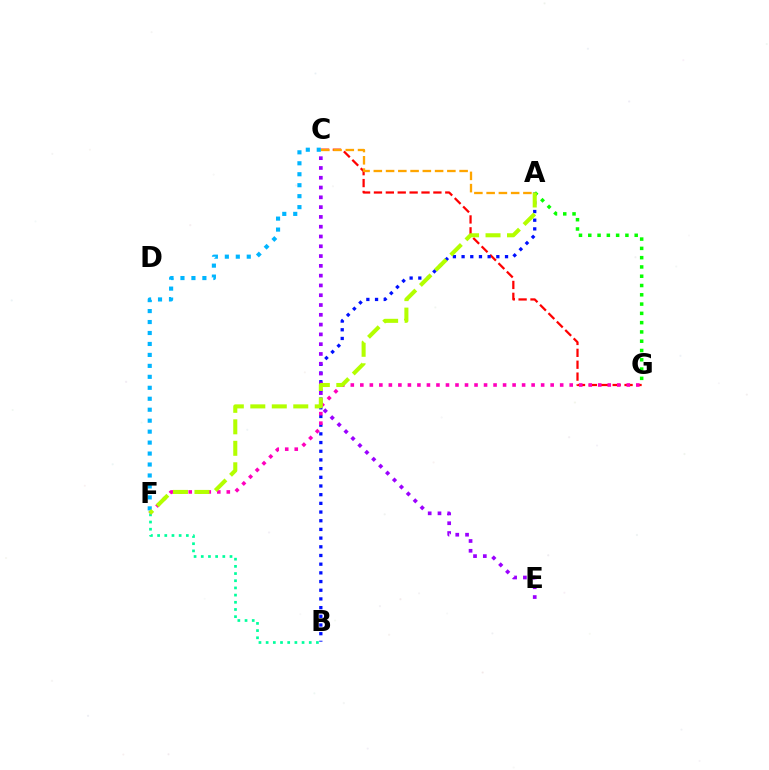{('C', 'G'): [{'color': '#ff0000', 'line_style': 'dashed', 'thickness': 1.62}], ('A', 'B'): [{'color': '#0010ff', 'line_style': 'dotted', 'thickness': 2.36}], ('A', 'G'): [{'color': '#08ff00', 'line_style': 'dotted', 'thickness': 2.52}], ('C', 'E'): [{'color': '#9b00ff', 'line_style': 'dotted', 'thickness': 2.66}], ('A', 'C'): [{'color': '#ffa500', 'line_style': 'dashed', 'thickness': 1.67}], ('B', 'F'): [{'color': '#00ff9d', 'line_style': 'dotted', 'thickness': 1.95}], ('F', 'G'): [{'color': '#ff00bd', 'line_style': 'dotted', 'thickness': 2.59}], ('C', 'F'): [{'color': '#00b5ff', 'line_style': 'dotted', 'thickness': 2.98}], ('A', 'F'): [{'color': '#b3ff00', 'line_style': 'dashed', 'thickness': 2.92}]}